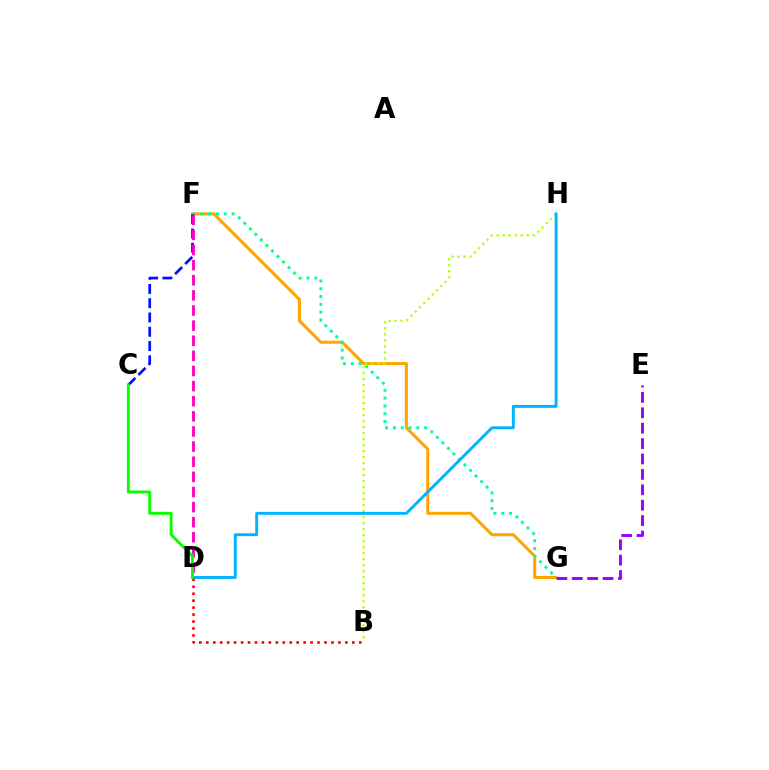{('B', 'D'): [{'color': '#ff0000', 'line_style': 'dotted', 'thickness': 1.89}], ('F', 'G'): [{'color': '#ffa500', 'line_style': 'solid', 'thickness': 2.19}, {'color': '#00ff9d', 'line_style': 'dotted', 'thickness': 2.12}], ('E', 'G'): [{'color': '#9b00ff', 'line_style': 'dashed', 'thickness': 2.09}], ('B', 'H'): [{'color': '#b3ff00', 'line_style': 'dotted', 'thickness': 1.63}], ('D', 'H'): [{'color': '#00b5ff', 'line_style': 'solid', 'thickness': 2.1}], ('C', 'F'): [{'color': '#0010ff', 'line_style': 'dashed', 'thickness': 1.94}], ('D', 'F'): [{'color': '#ff00bd', 'line_style': 'dashed', 'thickness': 2.05}], ('C', 'D'): [{'color': '#08ff00', 'line_style': 'solid', 'thickness': 2.09}]}